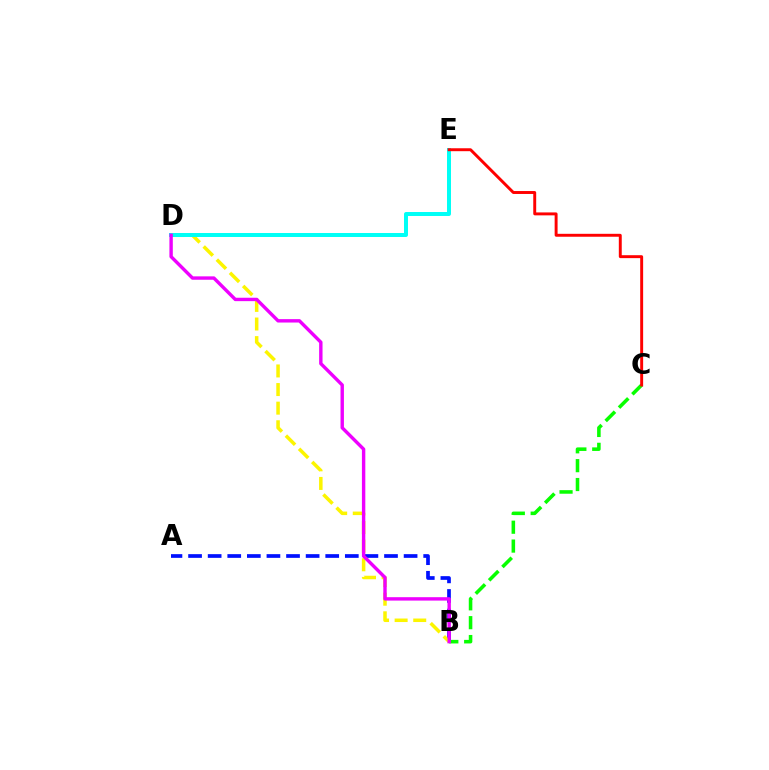{('A', 'B'): [{'color': '#0010ff', 'line_style': 'dashed', 'thickness': 2.66}], ('B', 'D'): [{'color': '#fcf500', 'line_style': 'dashed', 'thickness': 2.53}, {'color': '#ee00ff', 'line_style': 'solid', 'thickness': 2.45}], ('D', 'E'): [{'color': '#00fff6', 'line_style': 'solid', 'thickness': 2.86}], ('B', 'C'): [{'color': '#08ff00', 'line_style': 'dashed', 'thickness': 2.56}], ('C', 'E'): [{'color': '#ff0000', 'line_style': 'solid', 'thickness': 2.11}]}